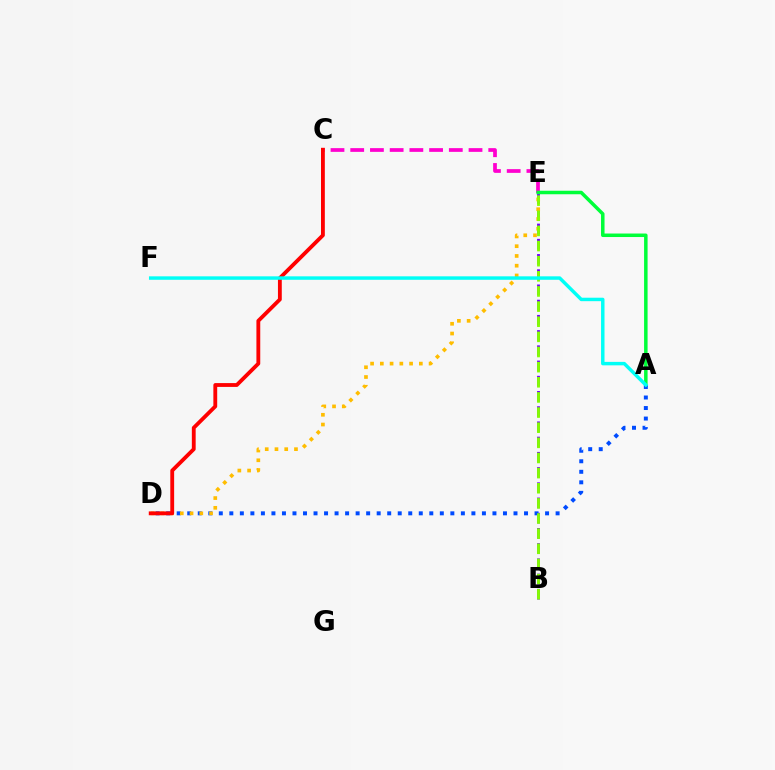{('B', 'E'): [{'color': '#7200ff', 'line_style': 'dashed', 'thickness': 2.07}, {'color': '#84ff00', 'line_style': 'dashed', 'thickness': 2.06}], ('C', 'E'): [{'color': '#ff00cf', 'line_style': 'dashed', 'thickness': 2.68}], ('A', 'E'): [{'color': '#00ff39', 'line_style': 'solid', 'thickness': 2.52}], ('A', 'D'): [{'color': '#004bff', 'line_style': 'dotted', 'thickness': 2.86}], ('D', 'E'): [{'color': '#ffbd00', 'line_style': 'dotted', 'thickness': 2.65}], ('C', 'D'): [{'color': '#ff0000', 'line_style': 'solid', 'thickness': 2.76}], ('A', 'F'): [{'color': '#00fff6', 'line_style': 'solid', 'thickness': 2.49}]}